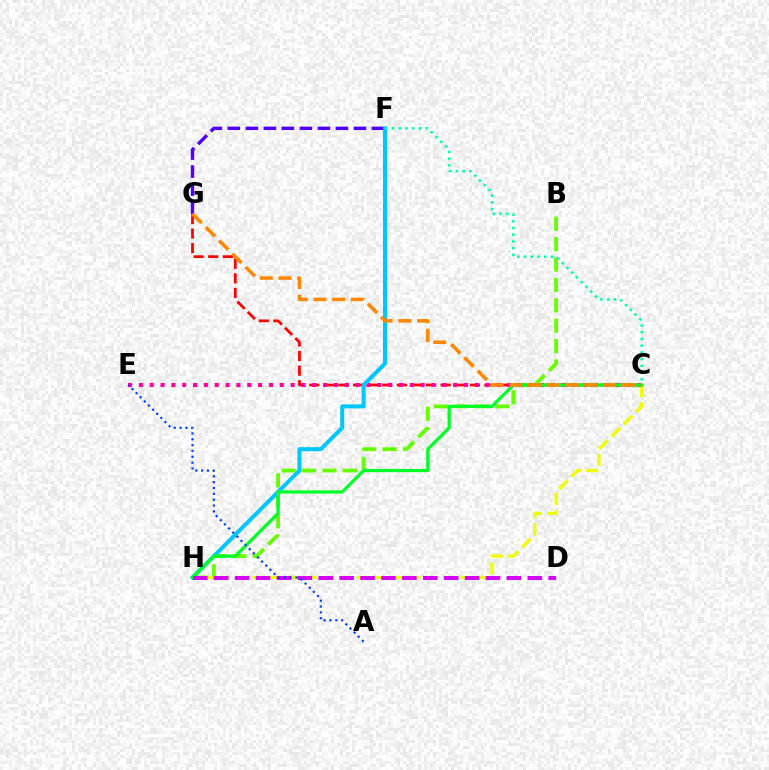{('F', 'G'): [{'color': '#4f00ff', 'line_style': 'dashed', 'thickness': 2.45}], ('B', 'H'): [{'color': '#66ff00', 'line_style': 'dashed', 'thickness': 2.77}], ('C', 'H'): [{'color': '#eeff00', 'line_style': 'dashed', 'thickness': 2.35}, {'color': '#00ff27', 'line_style': 'solid', 'thickness': 2.32}], ('C', 'G'): [{'color': '#ff0000', 'line_style': 'dashed', 'thickness': 1.98}, {'color': '#ff8800', 'line_style': 'dashed', 'thickness': 2.55}], ('C', 'E'): [{'color': '#ff00a0', 'line_style': 'dotted', 'thickness': 2.94}], ('F', 'H'): [{'color': '#00c7ff', 'line_style': 'solid', 'thickness': 2.9}], ('C', 'F'): [{'color': '#00ffaf', 'line_style': 'dotted', 'thickness': 1.83}], ('D', 'H'): [{'color': '#d600ff', 'line_style': 'dashed', 'thickness': 2.84}], ('A', 'E'): [{'color': '#003fff', 'line_style': 'dotted', 'thickness': 1.59}]}